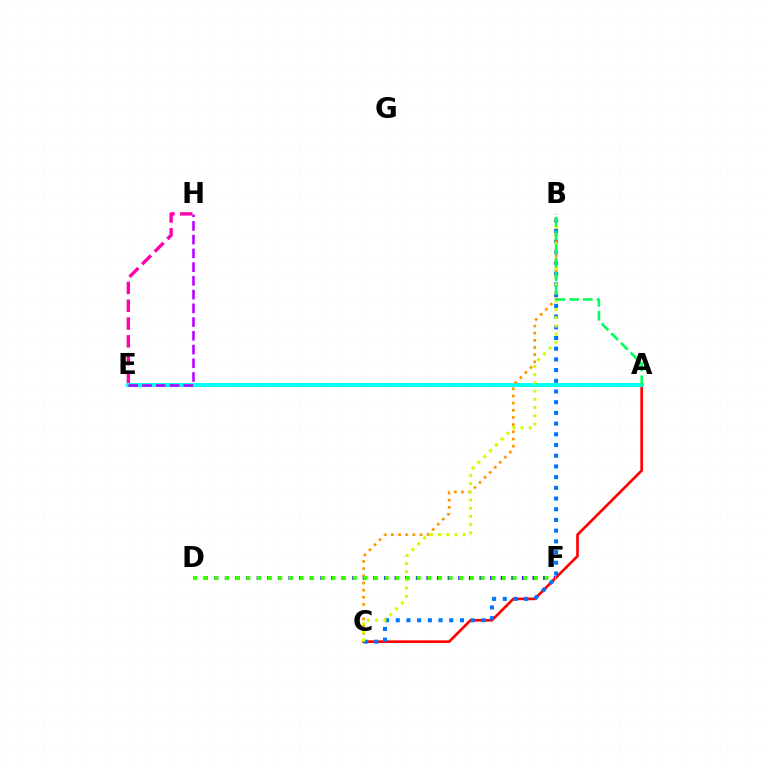{('E', 'H'): [{'color': '#ff00ac', 'line_style': 'dashed', 'thickness': 2.42}, {'color': '#b900ff', 'line_style': 'dashed', 'thickness': 1.87}], ('D', 'F'): [{'color': '#2500ff', 'line_style': 'dotted', 'thickness': 2.88}, {'color': '#3dff00', 'line_style': 'dotted', 'thickness': 2.89}], ('A', 'C'): [{'color': '#ff0000', 'line_style': 'solid', 'thickness': 1.91}], ('B', 'C'): [{'color': '#0074ff', 'line_style': 'dotted', 'thickness': 2.91}, {'color': '#ff9400', 'line_style': 'dotted', 'thickness': 1.95}, {'color': '#d1ff00', 'line_style': 'dotted', 'thickness': 2.23}], ('A', 'E'): [{'color': '#00fff6', 'line_style': 'solid', 'thickness': 2.81}], ('A', 'B'): [{'color': '#00ff5c', 'line_style': 'dashed', 'thickness': 1.86}]}